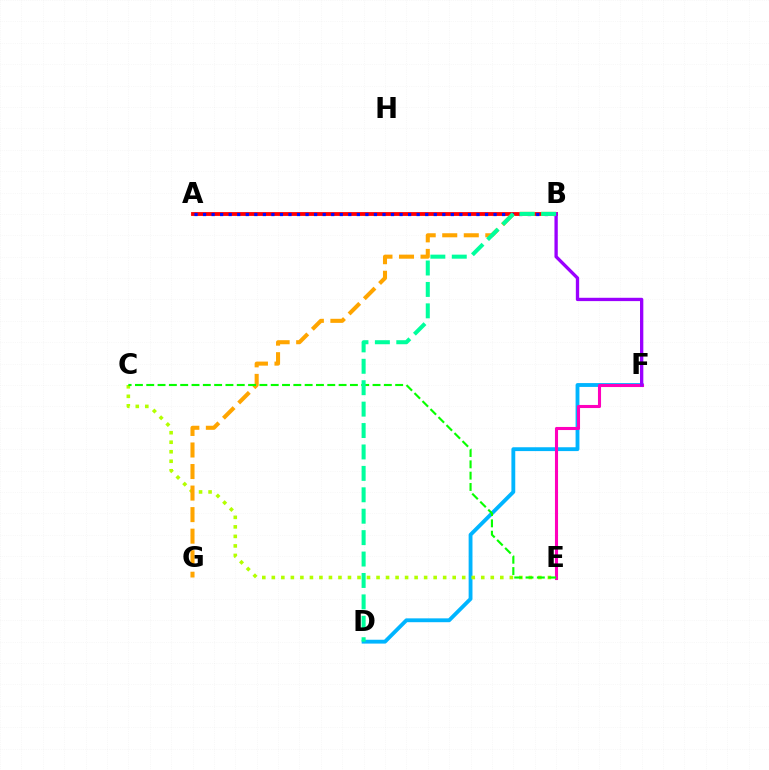{('A', 'B'): [{'color': '#ff0000', 'line_style': 'solid', 'thickness': 2.74}, {'color': '#0010ff', 'line_style': 'dotted', 'thickness': 2.32}], ('D', 'F'): [{'color': '#00b5ff', 'line_style': 'solid', 'thickness': 2.77}], ('C', 'E'): [{'color': '#b3ff00', 'line_style': 'dotted', 'thickness': 2.59}, {'color': '#08ff00', 'line_style': 'dashed', 'thickness': 1.54}], ('E', 'F'): [{'color': '#ff00bd', 'line_style': 'solid', 'thickness': 2.22}], ('B', 'G'): [{'color': '#ffa500', 'line_style': 'dashed', 'thickness': 2.93}], ('B', 'F'): [{'color': '#9b00ff', 'line_style': 'solid', 'thickness': 2.39}], ('B', 'D'): [{'color': '#00ff9d', 'line_style': 'dashed', 'thickness': 2.91}]}